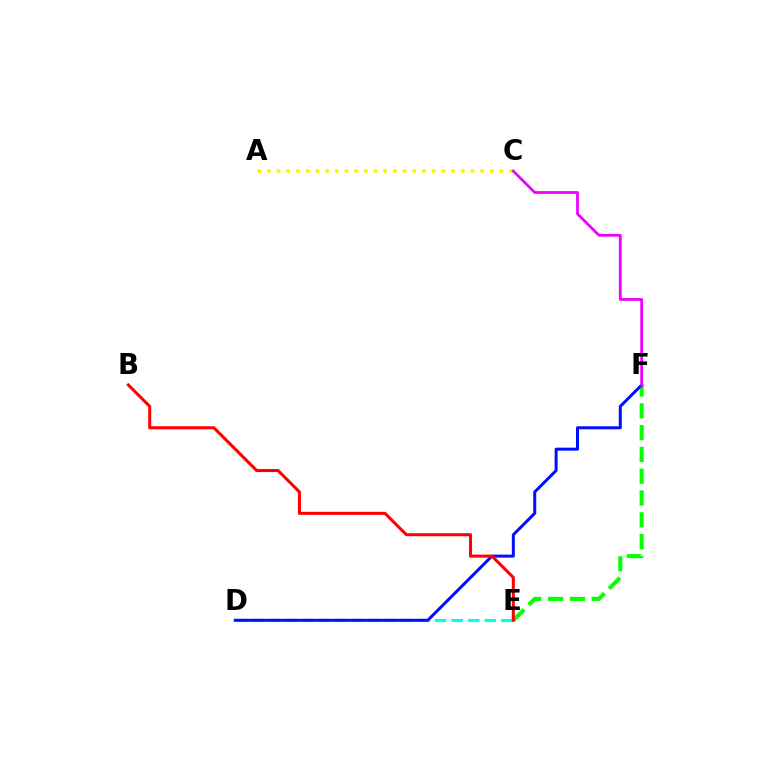{('E', 'F'): [{'color': '#08ff00', 'line_style': 'dashed', 'thickness': 2.96}], ('A', 'C'): [{'color': '#fcf500', 'line_style': 'dotted', 'thickness': 2.63}], ('D', 'E'): [{'color': '#00fff6', 'line_style': 'dashed', 'thickness': 2.26}], ('D', 'F'): [{'color': '#0010ff', 'line_style': 'solid', 'thickness': 2.16}], ('C', 'F'): [{'color': '#ee00ff', 'line_style': 'solid', 'thickness': 1.99}], ('B', 'E'): [{'color': '#ff0000', 'line_style': 'solid', 'thickness': 2.19}]}